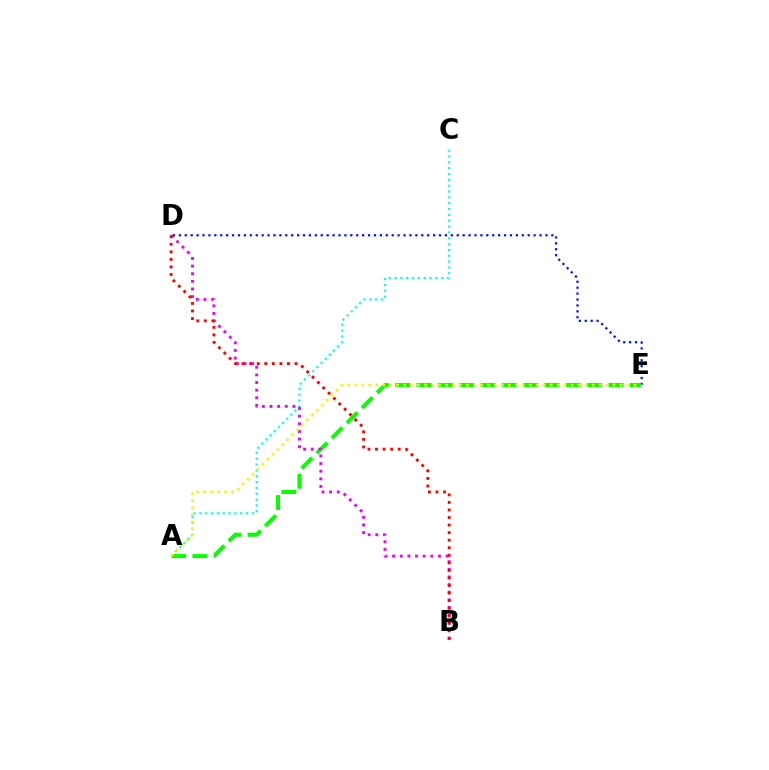{('A', 'C'): [{'color': '#00fff6', 'line_style': 'dotted', 'thickness': 1.59}], ('A', 'E'): [{'color': '#08ff00', 'line_style': 'dashed', 'thickness': 2.9}, {'color': '#fcf500', 'line_style': 'dotted', 'thickness': 1.9}], ('B', 'D'): [{'color': '#ee00ff', 'line_style': 'dotted', 'thickness': 2.08}, {'color': '#ff0000', 'line_style': 'dotted', 'thickness': 2.05}], ('D', 'E'): [{'color': '#0010ff', 'line_style': 'dotted', 'thickness': 1.61}]}